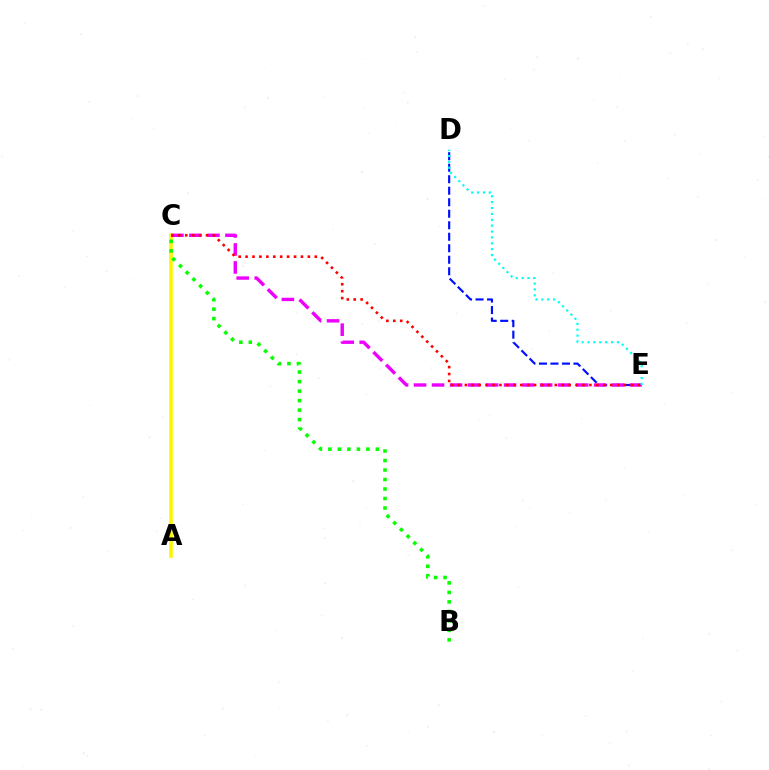{('D', 'E'): [{'color': '#0010ff', 'line_style': 'dashed', 'thickness': 1.56}, {'color': '#00fff6', 'line_style': 'dotted', 'thickness': 1.6}], ('A', 'C'): [{'color': '#fcf500', 'line_style': 'solid', 'thickness': 2.58}], ('C', 'E'): [{'color': '#ee00ff', 'line_style': 'dashed', 'thickness': 2.45}, {'color': '#ff0000', 'line_style': 'dotted', 'thickness': 1.88}], ('B', 'C'): [{'color': '#08ff00', 'line_style': 'dotted', 'thickness': 2.58}]}